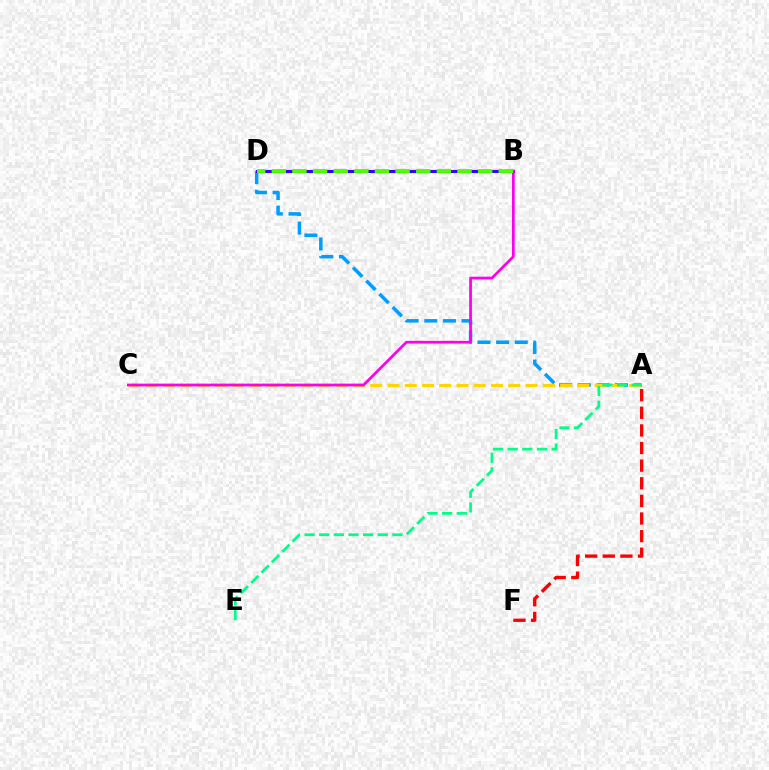{('A', 'D'): [{'color': '#009eff', 'line_style': 'dashed', 'thickness': 2.53}], ('B', 'D'): [{'color': '#3700ff', 'line_style': 'solid', 'thickness': 2.24}, {'color': '#4fff00', 'line_style': 'dashed', 'thickness': 2.8}], ('A', 'C'): [{'color': '#ffd500', 'line_style': 'dashed', 'thickness': 2.35}], ('B', 'C'): [{'color': '#ff00ed', 'line_style': 'solid', 'thickness': 1.97}], ('A', 'F'): [{'color': '#ff0000', 'line_style': 'dashed', 'thickness': 2.39}], ('A', 'E'): [{'color': '#00ff86', 'line_style': 'dashed', 'thickness': 1.99}]}